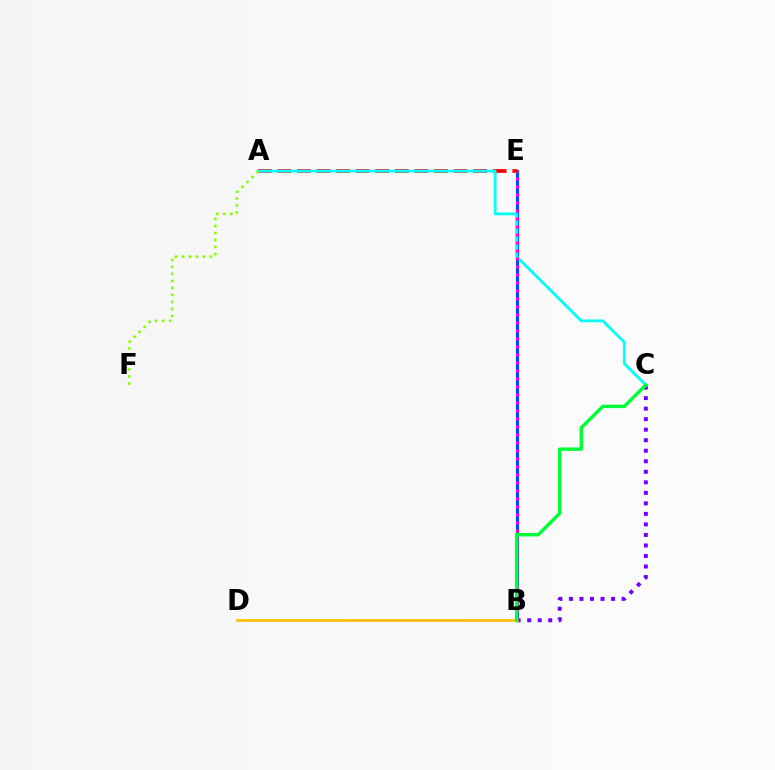{('B', 'C'): [{'color': '#7200ff', 'line_style': 'dotted', 'thickness': 2.86}, {'color': '#00ff39', 'line_style': 'solid', 'thickness': 2.48}], ('B', 'E'): [{'color': '#004bff', 'line_style': 'solid', 'thickness': 2.27}, {'color': '#ff00cf', 'line_style': 'dotted', 'thickness': 2.17}], ('A', 'E'): [{'color': '#ff0000', 'line_style': 'dashed', 'thickness': 2.66}], ('A', 'C'): [{'color': '#00fff6', 'line_style': 'solid', 'thickness': 2.01}], ('B', 'D'): [{'color': '#ffbd00', 'line_style': 'solid', 'thickness': 1.92}], ('A', 'F'): [{'color': '#84ff00', 'line_style': 'dotted', 'thickness': 1.9}]}